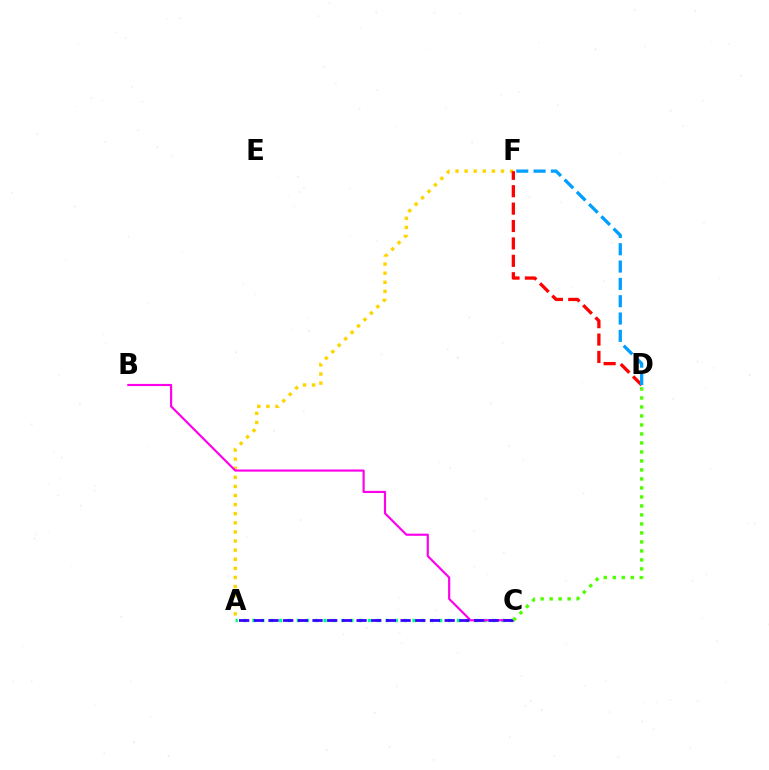{('A', 'C'): [{'color': '#00ff86', 'line_style': 'dotted', 'thickness': 2.42}, {'color': '#3700ff', 'line_style': 'dashed', 'thickness': 1.99}], ('A', 'F'): [{'color': '#ffd500', 'line_style': 'dotted', 'thickness': 2.47}], ('D', 'F'): [{'color': '#ff0000', 'line_style': 'dashed', 'thickness': 2.36}, {'color': '#009eff', 'line_style': 'dashed', 'thickness': 2.35}], ('B', 'C'): [{'color': '#ff00ed', 'line_style': 'solid', 'thickness': 1.56}], ('C', 'D'): [{'color': '#4fff00', 'line_style': 'dotted', 'thickness': 2.44}]}